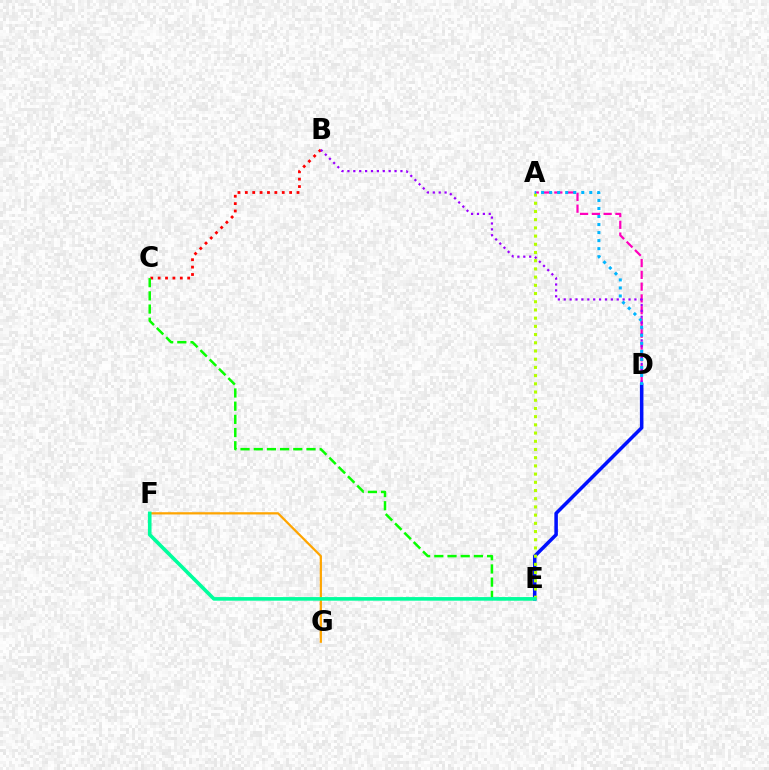{('B', 'C'): [{'color': '#ff0000', 'line_style': 'dotted', 'thickness': 2.01}], ('A', 'D'): [{'color': '#ff00bd', 'line_style': 'dashed', 'thickness': 1.6}, {'color': '#00b5ff', 'line_style': 'dotted', 'thickness': 2.18}], ('C', 'E'): [{'color': '#08ff00', 'line_style': 'dashed', 'thickness': 1.79}], ('D', 'E'): [{'color': '#0010ff', 'line_style': 'solid', 'thickness': 2.54}], ('B', 'D'): [{'color': '#9b00ff', 'line_style': 'dotted', 'thickness': 1.6}], ('A', 'E'): [{'color': '#b3ff00', 'line_style': 'dotted', 'thickness': 2.23}], ('F', 'G'): [{'color': '#ffa500', 'line_style': 'solid', 'thickness': 1.61}], ('E', 'F'): [{'color': '#00ff9d', 'line_style': 'solid', 'thickness': 2.6}]}